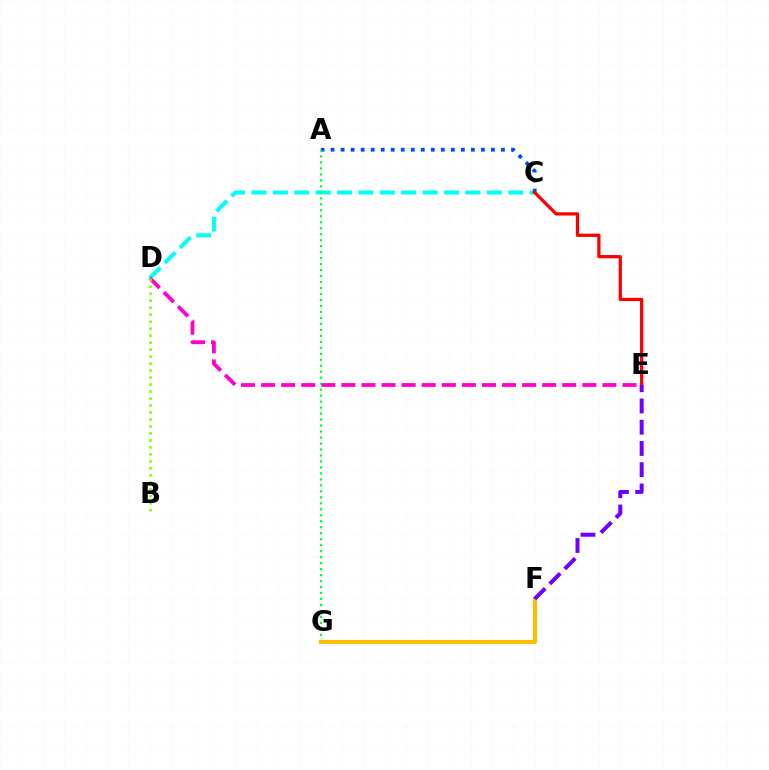{('C', 'D'): [{'color': '#00fff6', 'line_style': 'dashed', 'thickness': 2.91}], ('A', 'C'): [{'color': '#004bff', 'line_style': 'dotted', 'thickness': 2.72}], ('D', 'E'): [{'color': '#ff00cf', 'line_style': 'dashed', 'thickness': 2.73}], ('A', 'G'): [{'color': '#00ff39', 'line_style': 'dotted', 'thickness': 1.62}], ('F', 'G'): [{'color': '#ffbd00', 'line_style': 'solid', 'thickness': 2.92}], ('B', 'D'): [{'color': '#84ff00', 'line_style': 'dotted', 'thickness': 1.9}], ('C', 'E'): [{'color': '#ff0000', 'line_style': 'solid', 'thickness': 2.35}], ('E', 'F'): [{'color': '#7200ff', 'line_style': 'dashed', 'thickness': 2.88}]}